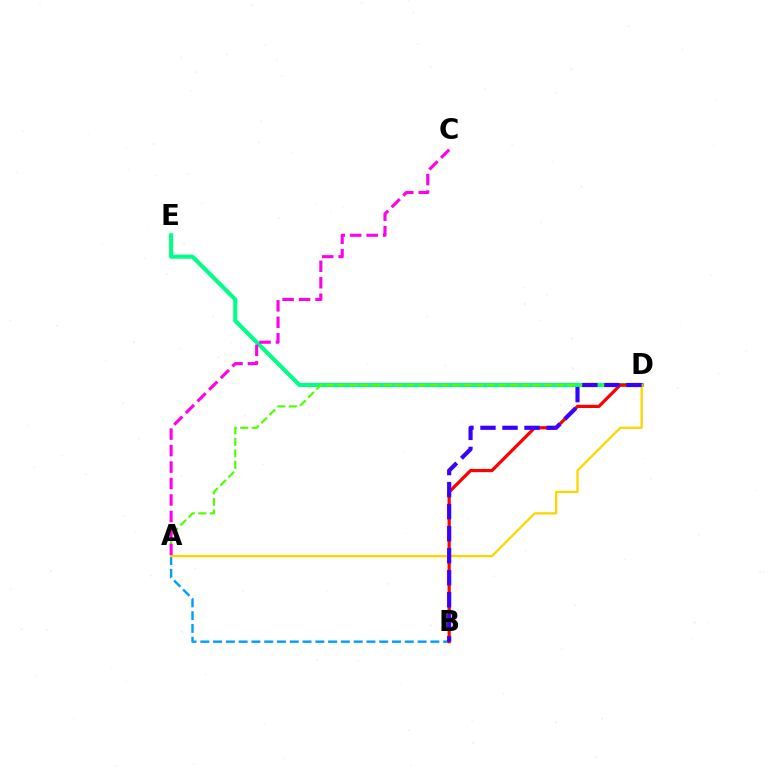{('D', 'E'): [{'color': '#00ff86', 'line_style': 'solid', 'thickness': 2.94}], ('A', 'B'): [{'color': '#009eff', 'line_style': 'dashed', 'thickness': 1.74}], ('A', 'D'): [{'color': '#4fff00', 'line_style': 'dashed', 'thickness': 1.56}, {'color': '#ffd500', 'line_style': 'solid', 'thickness': 1.66}], ('B', 'D'): [{'color': '#ff0000', 'line_style': 'solid', 'thickness': 2.32}, {'color': '#3700ff', 'line_style': 'dashed', 'thickness': 2.99}], ('A', 'C'): [{'color': '#ff00ed', 'line_style': 'dashed', 'thickness': 2.24}]}